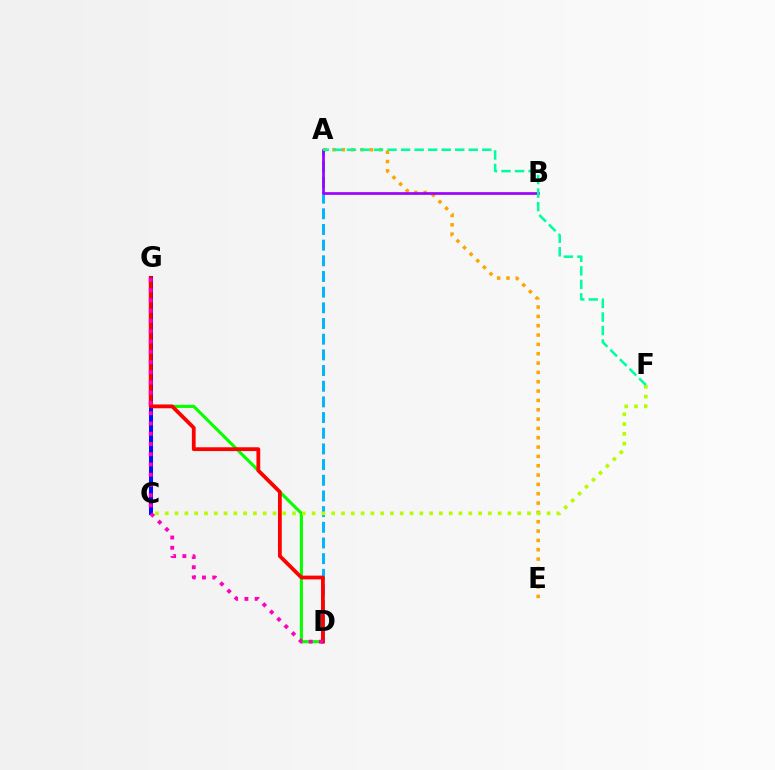{('A', 'E'): [{'color': '#ffa500', 'line_style': 'dotted', 'thickness': 2.54}], ('D', 'G'): [{'color': '#08ff00', 'line_style': 'solid', 'thickness': 2.23}, {'color': '#ff0000', 'line_style': 'solid', 'thickness': 2.72}, {'color': '#ff00bd', 'line_style': 'dotted', 'thickness': 2.78}], ('A', 'D'): [{'color': '#00b5ff', 'line_style': 'dashed', 'thickness': 2.13}], ('C', 'G'): [{'color': '#0010ff', 'line_style': 'solid', 'thickness': 2.9}], ('C', 'F'): [{'color': '#b3ff00', 'line_style': 'dotted', 'thickness': 2.66}], ('A', 'B'): [{'color': '#9b00ff', 'line_style': 'solid', 'thickness': 1.93}], ('A', 'F'): [{'color': '#00ff9d', 'line_style': 'dashed', 'thickness': 1.84}]}